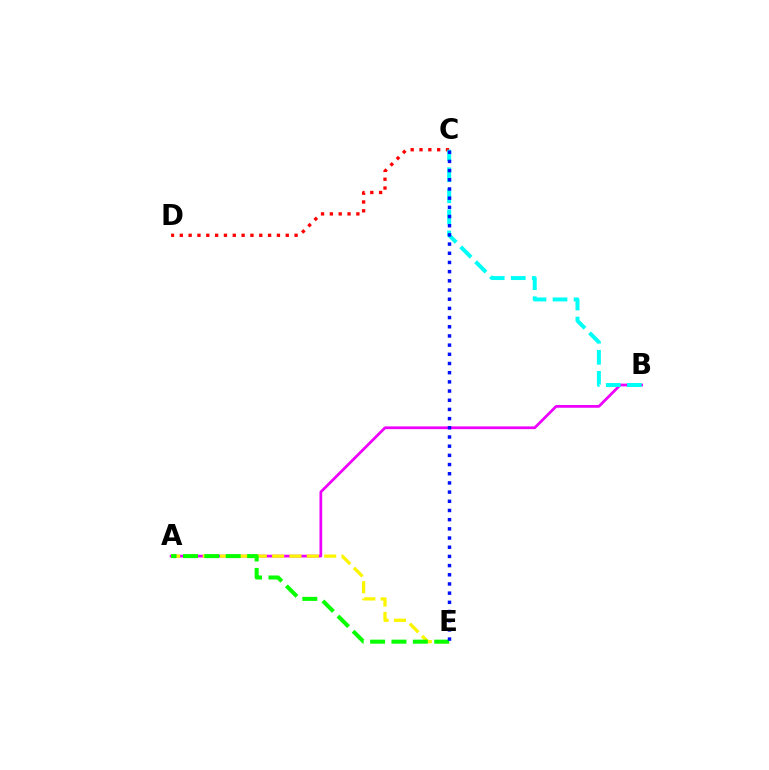{('C', 'D'): [{'color': '#ff0000', 'line_style': 'dotted', 'thickness': 2.4}], ('A', 'B'): [{'color': '#ee00ff', 'line_style': 'solid', 'thickness': 1.97}], ('B', 'C'): [{'color': '#00fff6', 'line_style': 'dashed', 'thickness': 2.86}], ('A', 'E'): [{'color': '#fcf500', 'line_style': 'dashed', 'thickness': 2.36}, {'color': '#08ff00', 'line_style': 'dashed', 'thickness': 2.9}], ('C', 'E'): [{'color': '#0010ff', 'line_style': 'dotted', 'thickness': 2.5}]}